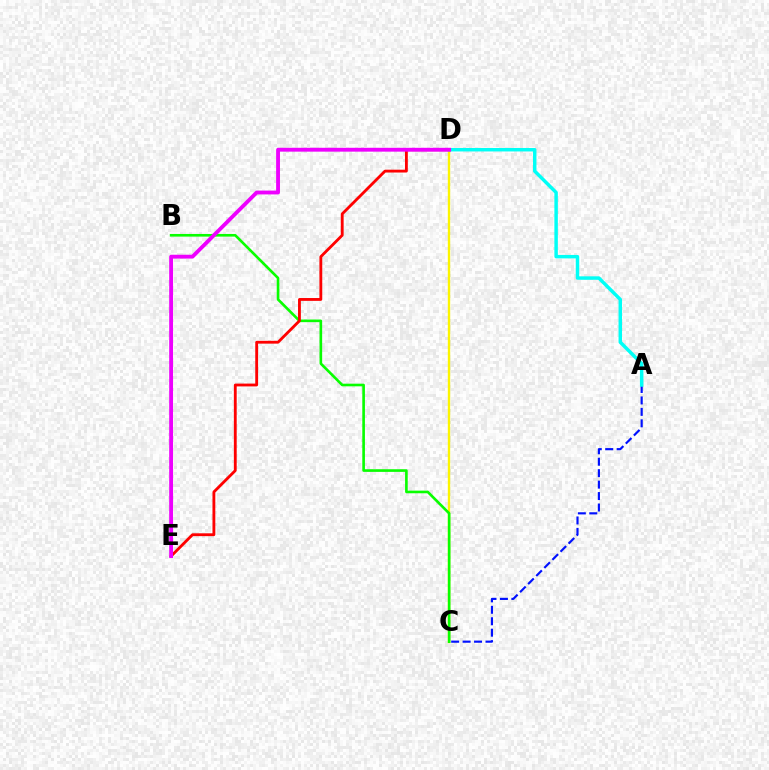{('C', 'D'): [{'color': '#fcf500', 'line_style': 'solid', 'thickness': 1.71}], ('A', 'C'): [{'color': '#0010ff', 'line_style': 'dashed', 'thickness': 1.55}], ('B', 'C'): [{'color': '#08ff00', 'line_style': 'solid', 'thickness': 1.9}], ('D', 'E'): [{'color': '#ff0000', 'line_style': 'solid', 'thickness': 2.04}, {'color': '#ee00ff', 'line_style': 'solid', 'thickness': 2.77}], ('A', 'D'): [{'color': '#00fff6', 'line_style': 'solid', 'thickness': 2.49}]}